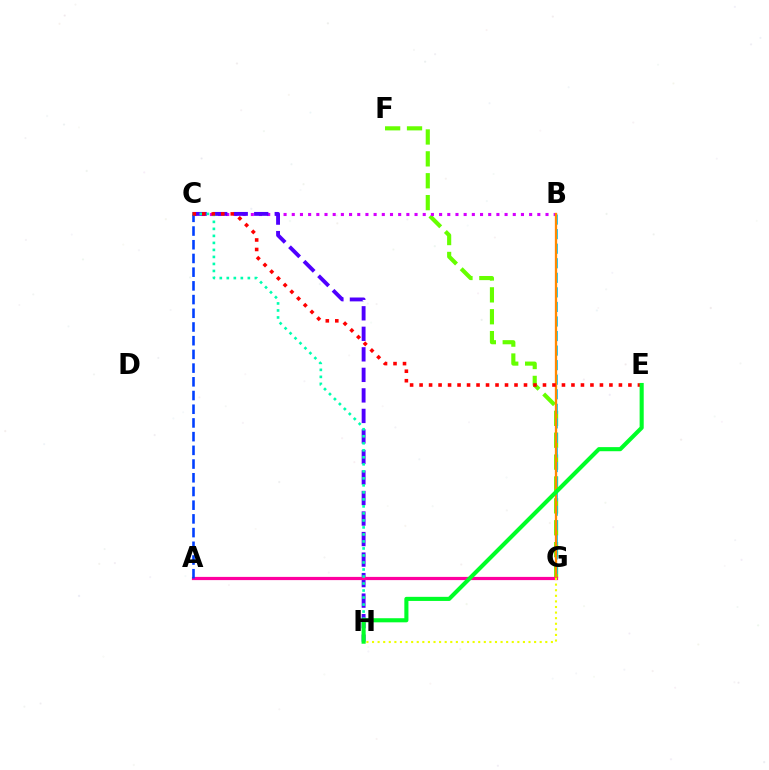{('F', 'G'): [{'color': '#66ff00', 'line_style': 'dashed', 'thickness': 2.97}], ('B', 'C'): [{'color': '#d600ff', 'line_style': 'dotted', 'thickness': 2.22}], ('C', 'H'): [{'color': '#4f00ff', 'line_style': 'dashed', 'thickness': 2.79}, {'color': '#00ffaf', 'line_style': 'dotted', 'thickness': 1.9}], ('A', 'G'): [{'color': '#ff00a0', 'line_style': 'solid', 'thickness': 2.31}], ('A', 'C'): [{'color': '#003fff', 'line_style': 'dashed', 'thickness': 1.86}], ('B', 'G'): [{'color': '#00c7ff', 'line_style': 'dashed', 'thickness': 1.98}, {'color': '#ff8800', 'line_style': 'solid', 'thickness': 1.66}], ('G', 'H'): [{'color': '#eeff00', 'line_style': 'dotted', 'thickness': 1.52}], ('C', 'E'): [{'color': '#ff0000', 'line_style': 'dotted', 'thickness': 2.58}], ('E', 'H'): [{'color': '#00ff27', 'line_style': 'solid', 'thickness': 2.95}]}